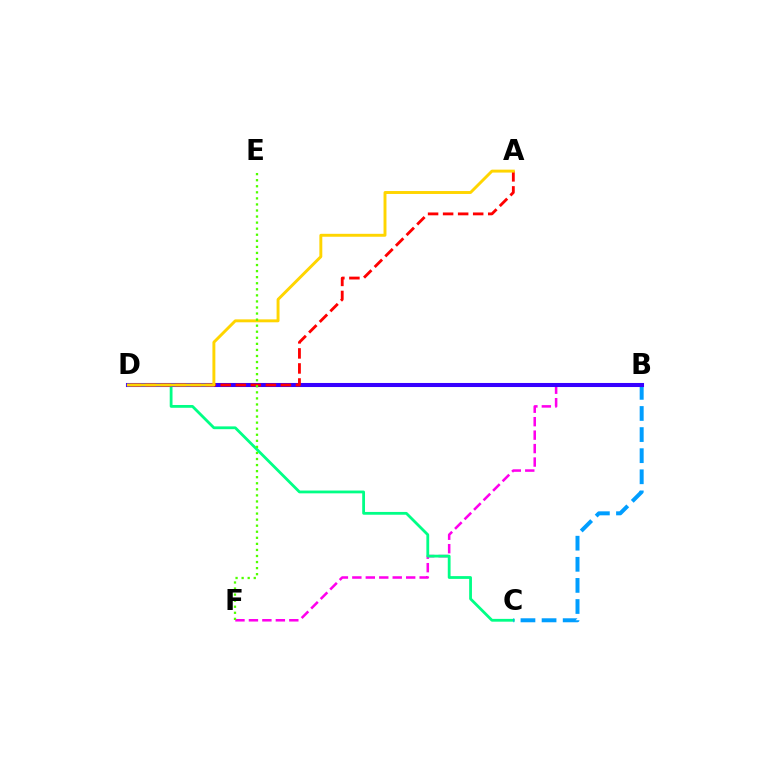{('B', 'F'): [{'color': '#ff00ed', 'line_style': 'dashed', 'thickness': 1.83}], ('C', 'D'): [{'color': '#00ff86', 'line_style': 'solid', 'thickness': 2.01}], ('B', 'C'): [{'color': '#009eff', 'line_style': 'dashed', 'thickness': 2.87}], ('B', 'D'): [{'color': '#3700ff', 'line_style': 'solid', 'thickness': 2.92}], ('A', 'D'): [{'color': '#ff0000', 'line_style': 'dashed', 'thickness': 2.04}, {'color': '#ffd500', 'line_style': 'solid', 'thickness': 2.11}], ('E', 'F'): [{'color': '#4fff00', 'line_style': 'dotted', 'thickness': 1.65}]}